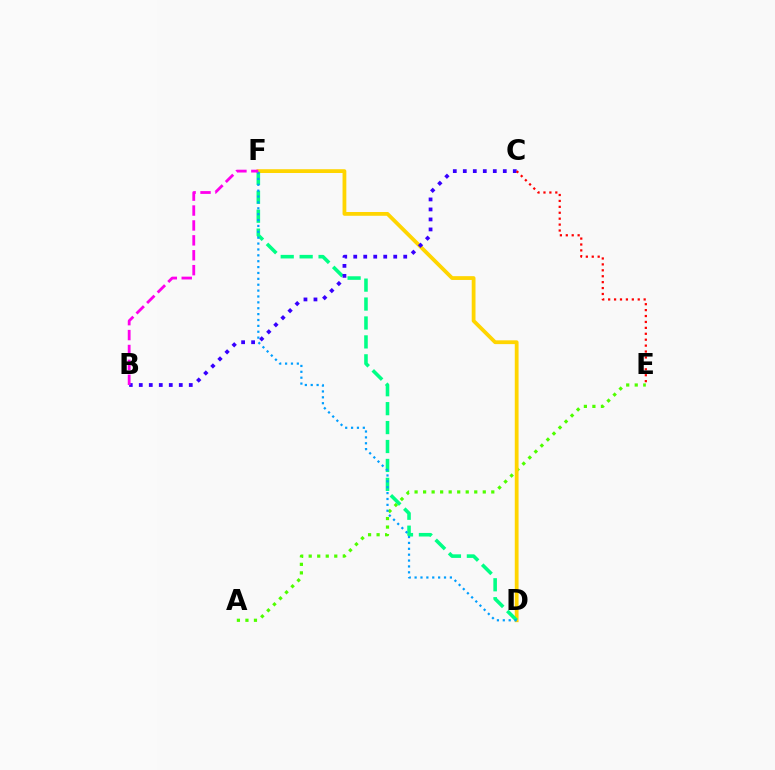{('A', 'E'): [{'color': '#4fff00', 'line_style': 'dotted', 'thickness': 2.32}], ('D', 'F'): [{'color': '#ffd500', 'line_style': 'solid', 'thickness': 2.72}, {'color': '#00ff86', 'line_style': 'dashed', 'thickness': 2.57}, {'color': '#009eff', 'line_style': 'dotted', 'thickness': 1.6}], ('B', 'C'): [{'color': '#3700ff', 'line_style': 'dotted', 'thickness': 2.72}], ('C', 'E'): [{'color': '#ff0000', 'line_style': 'dotted', 'thickness': 1.61}], ('B', 'F'): [{'color': '#ff00ed', 'line_style': 'dashed', 'thickness': 2.03}]}